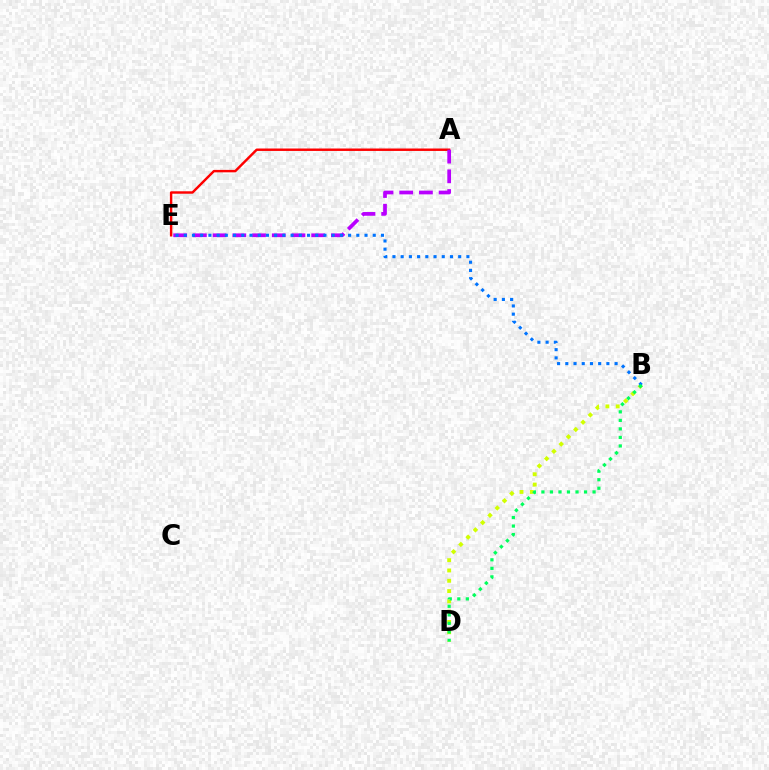{('A', 'E'): [{'color': '#ff0000', 'line_style': 'solid', 'thickness': 1.75}, {'color': '#b900ff', 'line_style': 'dashed', 'thickness': 2.68}], ('B', 'D'): [{'color': '#d1ff00', 'line_style': 'dotted', 'thickness': 2.8}, {'color': '#00ff5c', 'line_style': 'dotted', 'thickness': 2.32}], ('B', 'E'): [{'color': '#0074ff', 'line_style': 'dotted', 'thickness': 2.23}]}